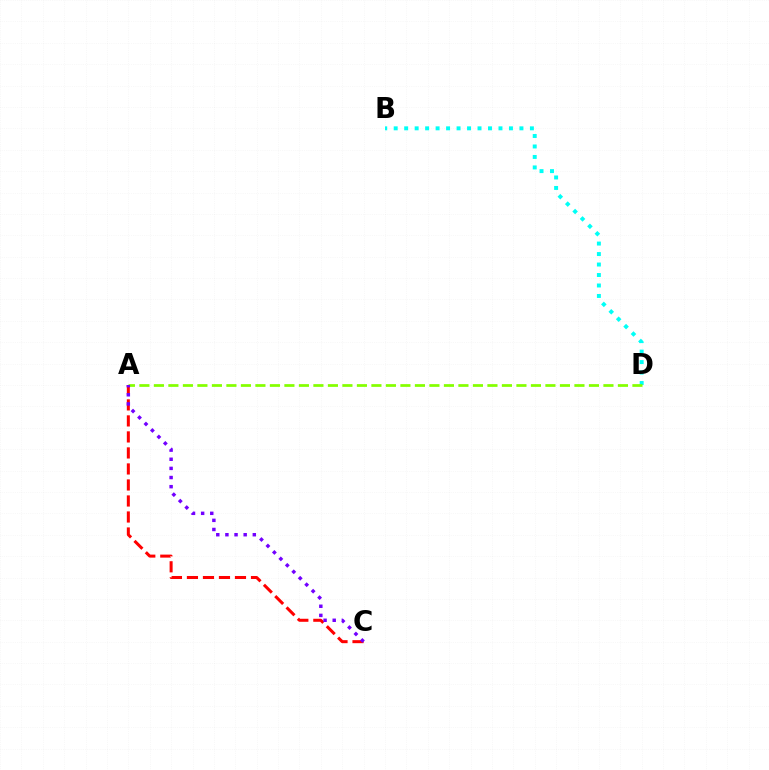{('A', 'C'): [{'color': '#ff0000', 'line_style': 'dashed', 'thickness': 2.18}, {'color': '#7200ff', 'line_style': 'dotted', 'thickness': 2.48}], ('B', 'D'): [{'color': '#00fff6', 'line_style': 'dotted', 'thickness': 2.85}], ('A', 'D'): [{'color': '#84ff00', 'line_style': 'dashed', 'thickness': 1.97}]}